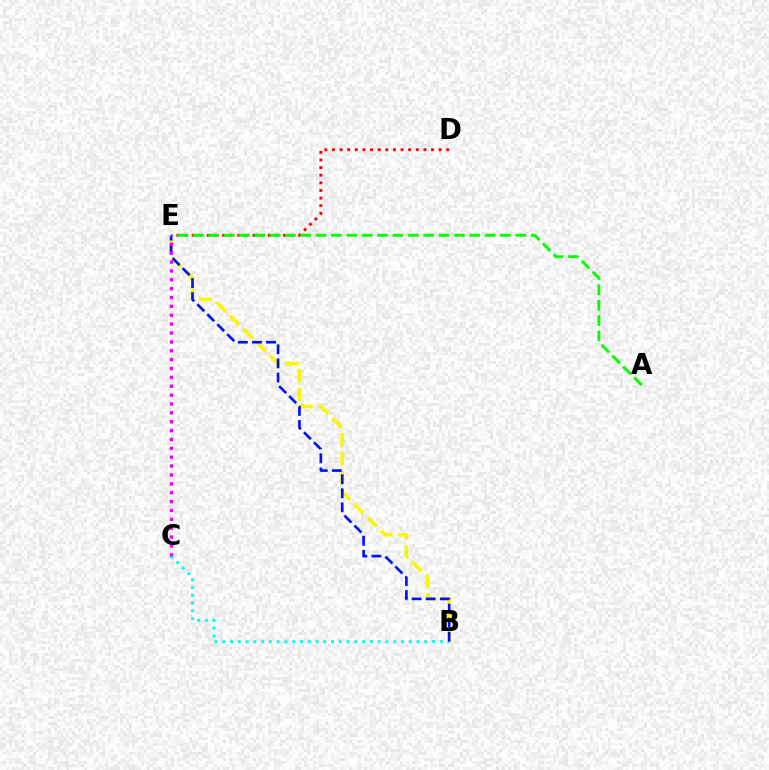{('D', 'E'): [{'color': '#ff0000', 'line_style': 'dotted', 'thickness': 2.07}], ('B', 'E'): [{'color': '#fcf500', 'line_style': 'dashed', 'thickness': 2.57}, {'color': '#0010ff', 'line_style': 'dashed', 'thickness': 1.91}], ('B', 'C'): [{'color': '#00fff6', 'line_style': 'dotted', 'thickness': 2.11}], ('A', 'E'): [{'color': '#08ff00', 'line_style': 'dashed', 'thickness': 2.09}], ('C', 'E'): [{'color': '#ee00ff', 'line_style': 'dotted', 'thickness': 2.41}]}